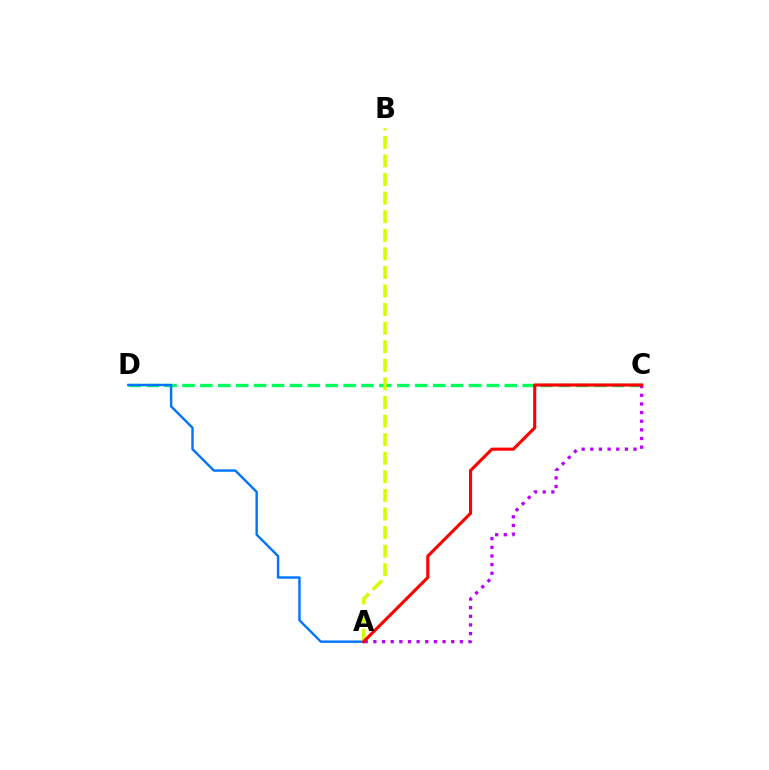{('C', 'D'): [{'color': '#00ff5c', 'line_style': 'dashed', 'thickness': 2.43}], ('A', 'C'): [{'color': '#b900ff', 'line_style': 'dotted', 'thickness': 2.35}, {'color': '#ff0000', 'line_style': 'solid', 'thickness': 2.23}], ('A', 'D'): [{'color': '#0074ff', 'line_style': 'solid', 'thickness': 1.74}], ('A', 'B'): [{'color': '#d1ff00', 'line_style': 'dashed', 'thickness': 2.52}]}